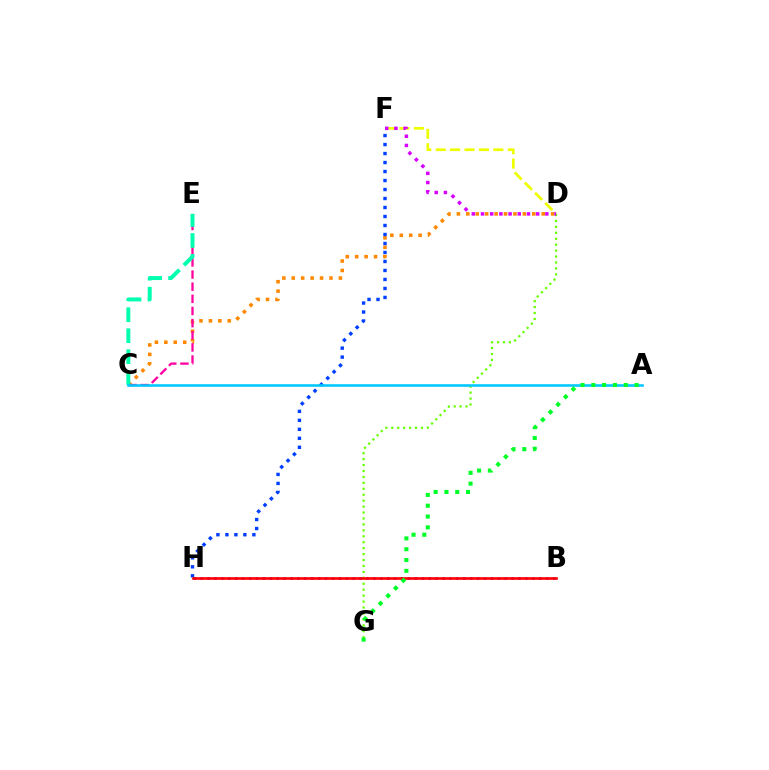{('B', 'H'): [{'color': '#4f00ff', 'line_style': 'dotted', 'thickness': 1.88}, {'color': '#ff0000', 'line_style': 'solid', 'thickness': 1.89}], ('C', 'D'): [{'color': '#ff8800', 'line_style': 'dotted', 'thickness': 2.56}], ('F', 'H'): [{'color': '#003fff', 'line_style': 'dotted', 'thickness': 2.44}], ('C', 'E'): [{'color': '#ff00a0', 'line_style': 'dashed', 'thickness': 1.65}, {'color': '#00ffaf', 'line_style': 'dashed', 'thickness': 2.85}], ('D', 'G'): [{'color': '#66ff00', 'line_style': 'dotted', 'thickness': 1.61}], ('A', 'C'): [{'color': '#00c7ff', 'line_style': 'solid', 'thickness': 1.86}], ('D', 'F'): [{'color': '#eeff00', 'line_style': 'dashed', 'thickness': 1.96}, {'color': '#d600ff', 'line_style': 'dotted', 'thickness': 2.5}], ('A', 'G'): [{'color': '#00ff27', 'line_style': 'dotted', 'thickness': 2.94}]}